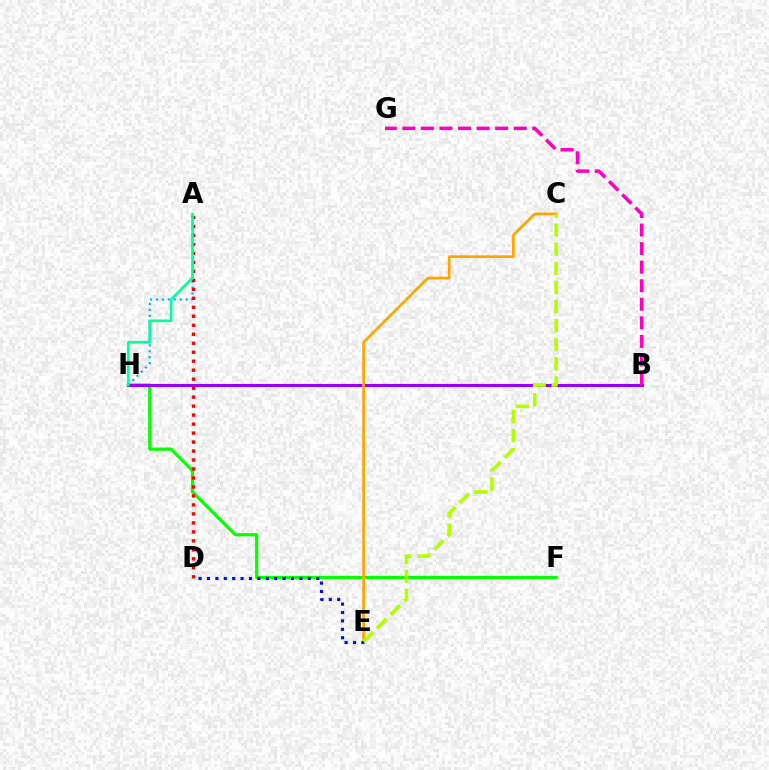{('A', 'H'): [{'color': '#00b5ff', 'line_style': 'dotted', 'thickness': 1.61}, {'color': '#00ff9d', 'line_style': 'solid', 'thickness': 1.85}], ('F', 'H'): [{'color': '#08ff00', 'line_style': 'solid', 'thickness': 2.3}], ('B', 'H'): [{'color': '#9b00ff', 'line_style': 'solid', 'thickness': 2.2}], ('C', 'E'): [{'color': '#ffa500', 'line_style': 'solid', 'thickness': 1.95}, {'color': '#b3ff00', 'line_style': 'dashed', 'thickness': 2.59}], ('D', 'E'): [{'color': '#0010ff', 'line_style': 'dotted', 'thickness': 2.28}], ('A', 'D'): [{'color': '#ff0000', 'line_style': 'dotted', 'thickness': 2.44}], ('B', 'G'): [{'color': '#ff00bd', 'line_style': 'dashed', 'thickness': 2.52}]}